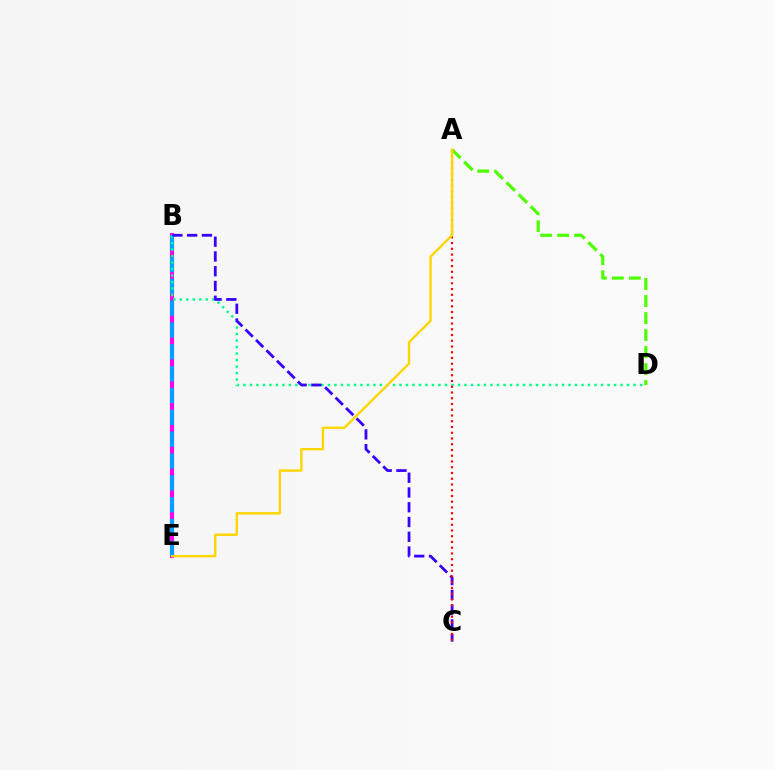{('B', 'E'): [{'color': '#ff00ed', 'line_style': 'solid', 'thickness': 2.95}, {'color': '#009eff', 'line_style': 'dashed', 'thickness': 2.97}], ('A', 'D'): [{'color': '#4fff00', 'line_style': 'dashed', 'thickness': 2.31}], ('B', 'D'): [{'color': '#00ff86', 'line_style': 'dotted', 'thickness': 1.77}], ('B', 'C'): [{'color': '#3700ff', 'line_style': 'dashed', 'thickness': 2.01}], ('A', 'C'): [{'color': '#ff0000', 'line_style': 'dotted', 'thickness': 1.56}], ('A', 'E'): [{'color': '#ffd500', 'line_style': 'solid', 'thickness': 1.72}]}